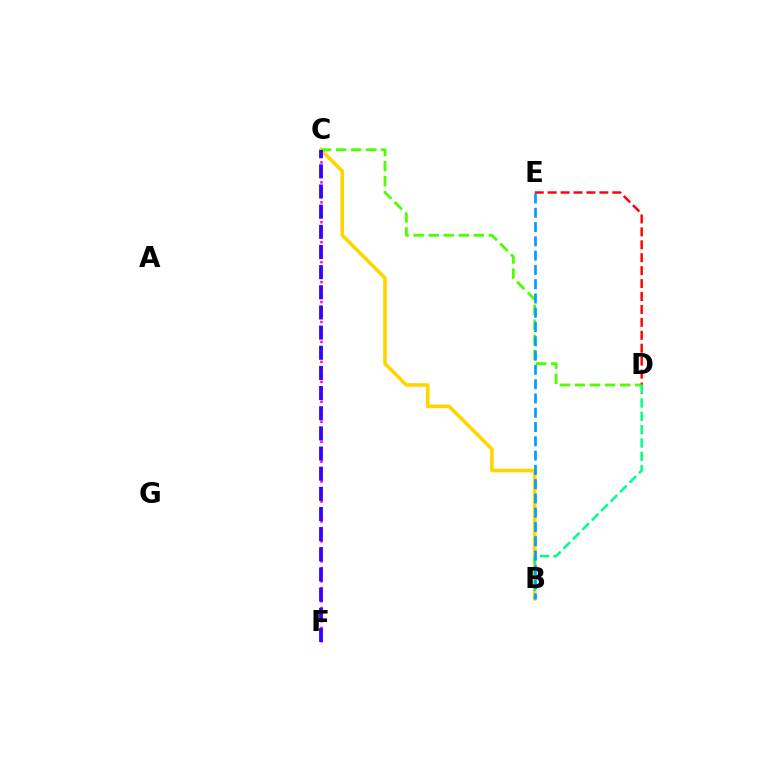{('B', 'C'): [{'color': '#ffd500', 'line_style': 'solid', 'thickness': 2.59}], ('D', 'E'): [{'color': '#ff0000', 'line_style': 'dashed', 'thickness': 1.76}], ('C', 'D'): [{'color': '#4fff00', 'line_style': 'dashed', 'thickness': 2.04}], ('C', 'F'): [{'color': '#ff00ed', 'line_style': 'dotted', 'thickness': 1.81}, {'color': '#3700ff', 'line_style': 'dashed', 'thickness': 2.74}], ('B', 'D'): [{'color': '#00ff86', 'line_style': 'dashed', 'thickness': 1.81}], ('B', 'E'): [{'color': '#009eff', 'line_style': 'dashed', 'thickness': 1.94}]}